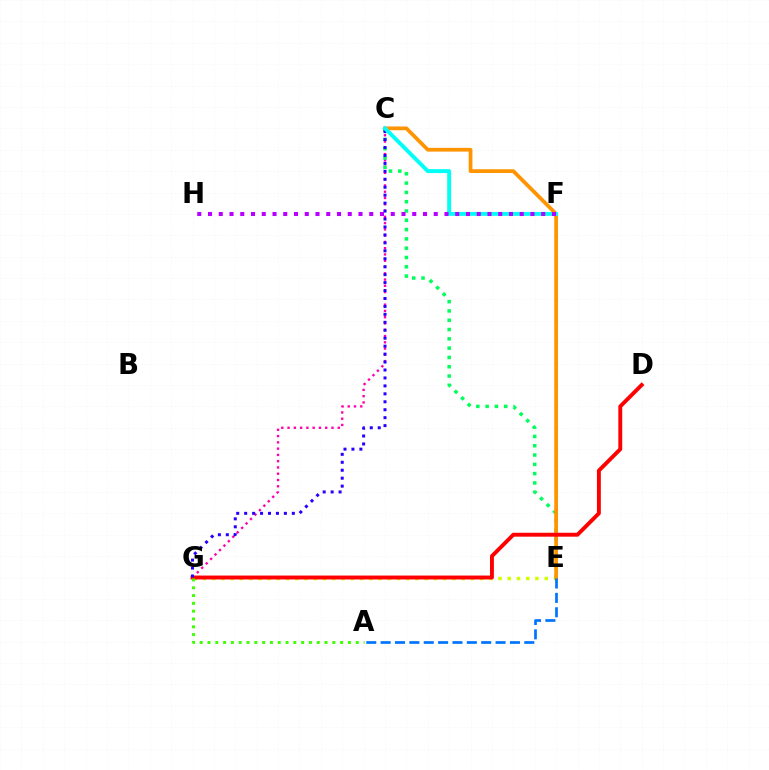{('C', 'G'): [{'color': '#ff00ac', 'line_style': 'dotted', 'thickness': 1.7}, {'color': '#2500ff', 'line_style': 'dotted', 'thickness': 2.16}], ('E', 'G'): [{'color': '#d1ff00', 'line_style': 'dotted', 'thickness': 2.51}], ('C', 'E'): [{'color': '#00ff5c', 'line_style': 'dotted', 'thickness': 2.53}, {'color': '#ff9400', 'line_style': 'solid', 'thickness': 2.7}], ('A', 'E'): [{'color': '#0074ff', 'line_style': 'dashed', 'thickness': 1.95}], ('D', 'G'): [{'color': '#ff0000', 'line_style': 'solid', 'thickness': 2.81}], ('A', 'G'): [{'color': '#3dff00', 'line_style': 'dotted', 'thickness': 2.12}], ('C', 'F'): [{'color': '#00fff6', 'line_style': 'solid', 'thickness': 2.82}], ('F', 'H'): [{'color': '#b900ff', 'line_style': 'dotted', 'thickness': 2.92}]}